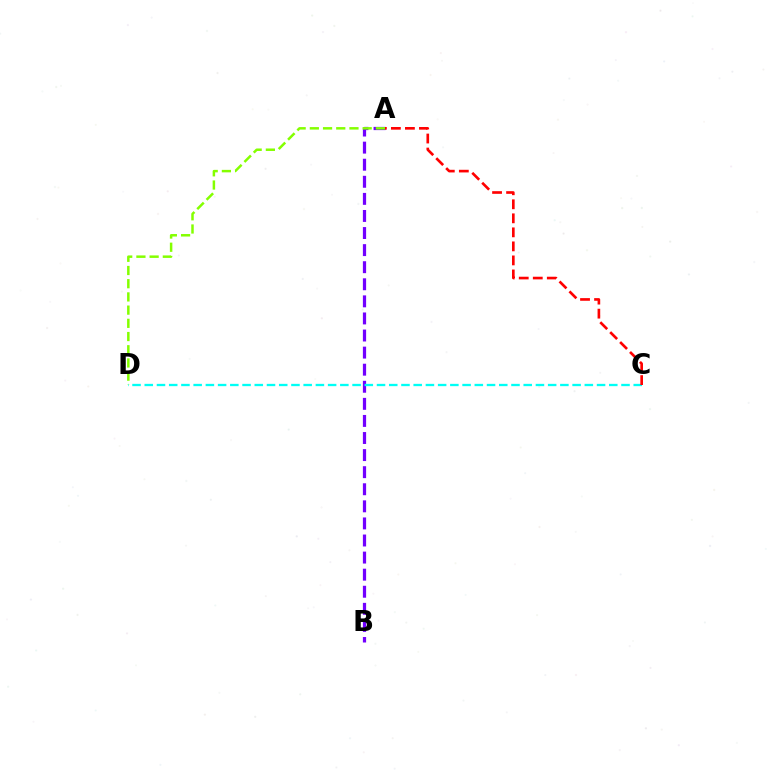{('A', 'B'): [{'color': '#7200ff', 'line_style': 'dashed', 'thickness': 2.32}], ('C', 'D'): [{'color': '#00fff6', 'line_style': 'dashed', 'thickness': 1.66}], ('A', 'C'): [{'color': '#ff0000', 'line_style': 'dashed', 'thickness': 1.91}], ('A', 'D'): [{'color': '#84ff00', 'line_style': 'dashed', 'thickness': 1.79}]}